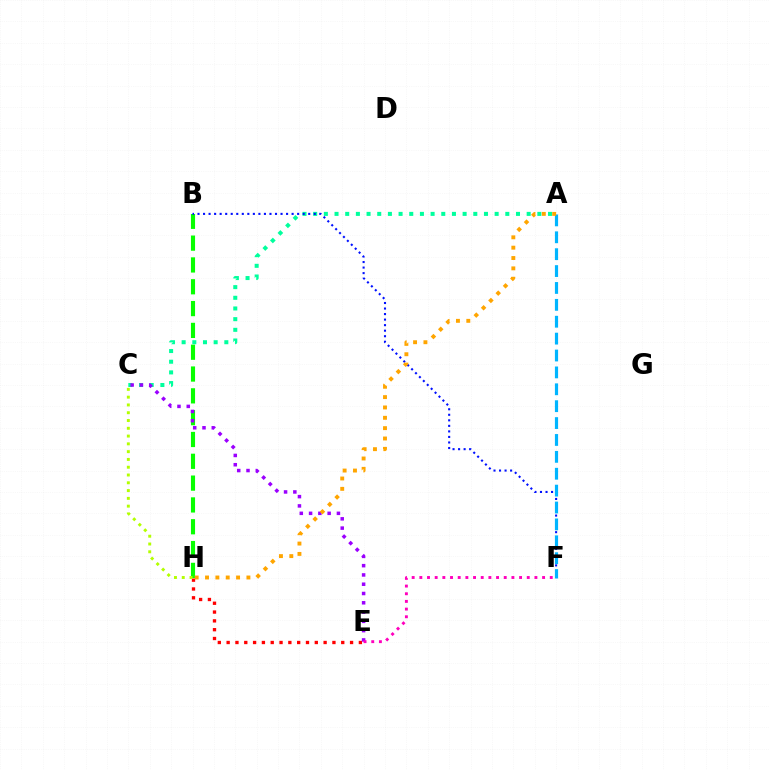{('B', 'H'): [{'color': '#08ff00', 'line_style': 'dashed', 'thickness': 2.96}], ('A', 'C'): [{'color': '#00ff9d', 'line_style': 'dotted', 'thickness': 2.9}], ('B', 'F'): [{'color': '#0010ff', 'line_style': 'dotted', 'thickness': 1.5}], ('E', 'H'): [{'color': '#ff0000', 'line_style': 'dotted', 'thickness': 2.4}], ('A', 'F'): [{'color': '#00b5ff', 'line_style': 'dashed', 'thickness': 2.29}], ('C', 'H'): [{'color': '#b3ff00', 'line_style': 'dotted', 'thickness': 2.12}], ('C', 'E'): [{'color': '#9b00ff', 'line_style': 'dotted', 'thickness': 2.52}], ('A', 'H'): [{'color': '#ffa500', 'line_style': 'dotted', 'thickness': 2.81}], ('E', 'F'): [{'color': '#ff00bd', 'line_style': 'dotted', 'thickness': 2.08}]}